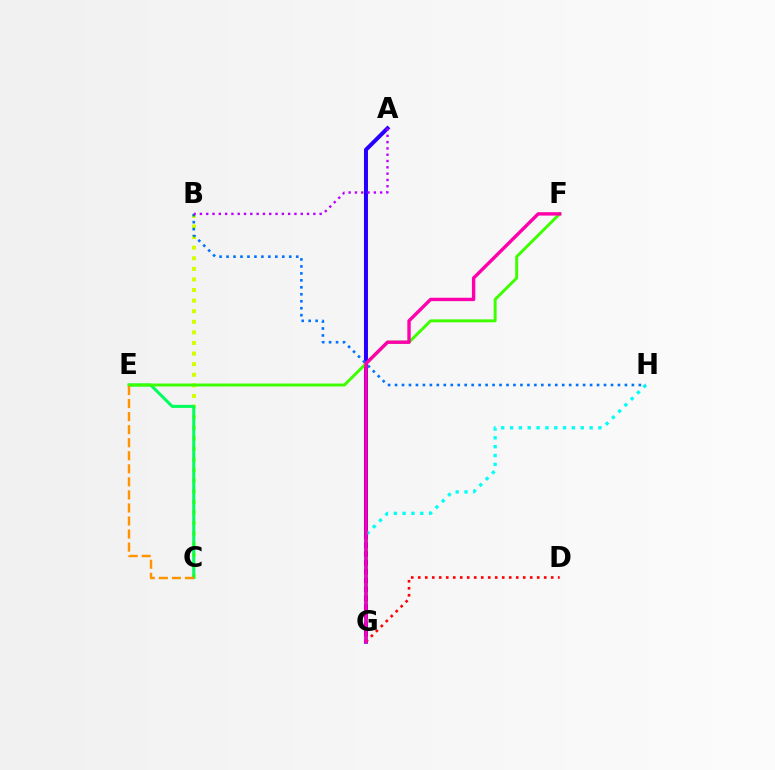{('B', 'C'): [{'color': '#d1ff00', 'line_style': 'dotted', 'thickness': 2.88}], ('A', 'G'): [{'color': '#2500ff', 'line_style': 'solid', 'thickness': 2.88}], ('C', 'E'): [{'color': '#00ff5c', 'line_style': 'solid', 'thickness': 2.19}, {'color': '#ff9400', 'line_style': 'dashed', 'thickness': 1.77}], ('E', 'F'): [{'color': '#3dff00', 'line_style': 'solid', 'thickness': 2.11}], ('G', 'H'): [{'color': '#00fff6', 'line_style': 'dotted', 'thickness': 2.4}], ('B', 'H'): [{'color': '#0074ff', 'line_style': 'dotted', 'thickness': 1.89}], ('D', 'G'): [{'color': '#ff0000', 'line_style': 'dotted', 'thickness': 1.9}], ('A', 'B'): [{'color': '#b900ff', 'line_style': 'dotted', 'thickness': 1.71}], ('F', 'G'): [{'color': '#ff00ac', 'line_style': 'solid', 'thickness': 2.44}]}